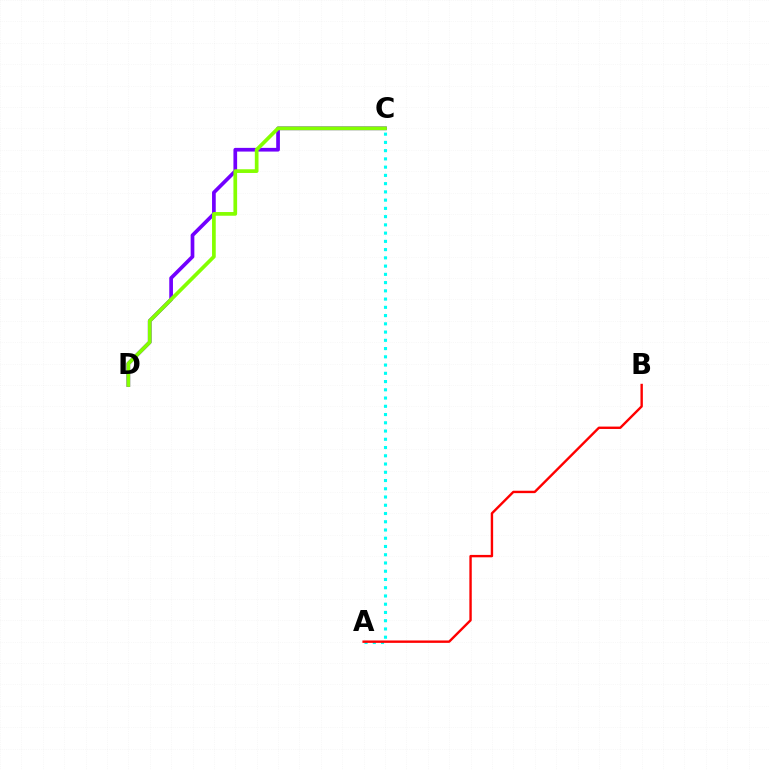{('C', 'D'): [{'color': '#7200ff', 'line_style': 'solid', 'thickness': 2.66}, {'color': '#84ff00', 'line_style': 'solid', 'thickness': 2.66}], ('A', 'C'): [{'color': '#00fff6', 'line_style': 'dotted', 'thickness': 2.24}], ('A', 'B'): [{'color': '#ff0000', 'line_style': 'solid', 'thickness': 1.72}]}